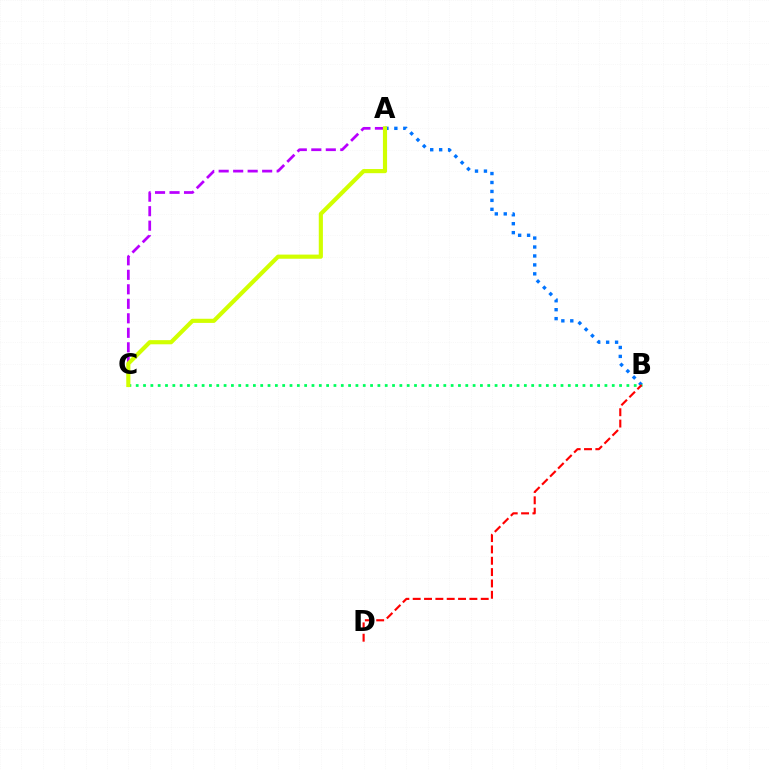{('A', 'B'): [{'color': '#0074ff', 'line_style': 'dotted', 'thickness': 2.43}], ('B', 'C'): [{'color': '#00ff5c', 'line_style': 'dotted', 'thickness': 1.99}], ('B', 'D'): [{'color': '#ff0000', 'line_style': 'dashed', 'thickness': 1.54}], ('A', 'C'): [{'color': '#b900ff', 'line_style': 'dashed', 'thickness': 1.97}, {'color': '#d1ff00', 'line_style': 'solid', 'thickness': 2.98}]}